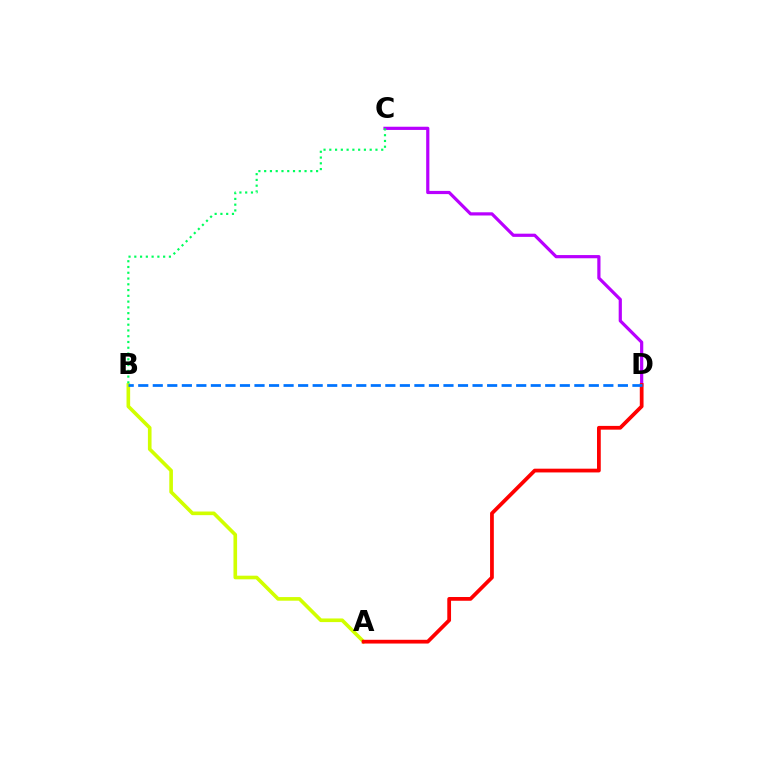{('A', 'B'): [{'color': '#d1ff00', 'line_style': 'solid', 'thickness': 2.61}], ('C', 'D'): [{'color': '#b900ff', 'line_style': 'solid', 'thickness': 2.3}], ('B', 'C'): [{'color': '#00ff5c', 'line_style': 'dotted', 'thickness': 1.57}], ('A', 'D'): [{'color': '#ff0000', 'line_style': 'solid', 'thickness': 2.7}], ('B', 'D'): [{'color': '#0074ff', 'line_style': 'dashed', 'thickness': 1.97}]}